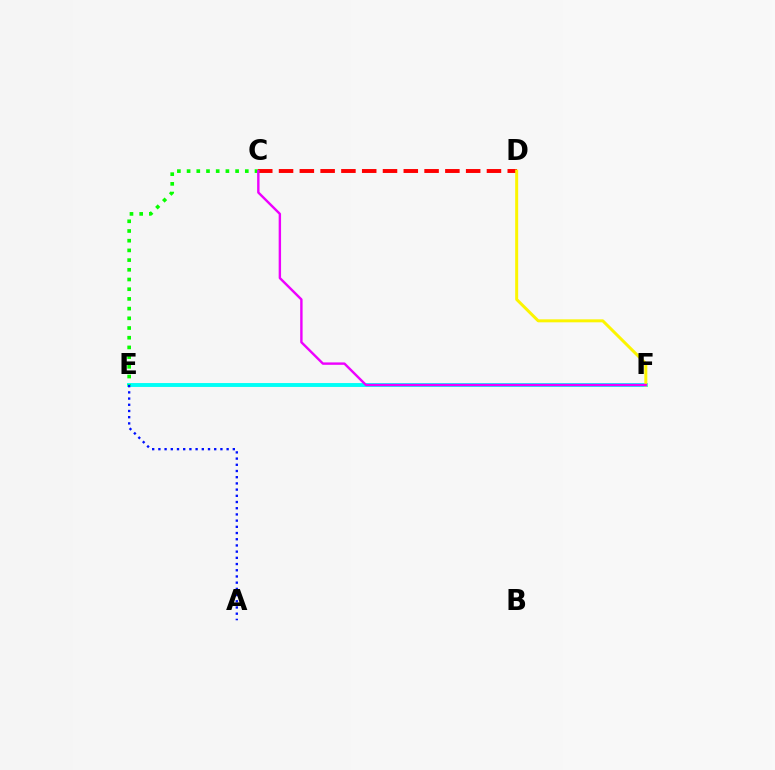{('E', 'F'): [{'color': '#00fff6', 'line_style': 'solid', 'thickness': 2.81}], ('A', 'E'): [{'color': '#0010ff', 'line_style': 'dotted', 'thickness': 1.69}], ('C', 'E'): [{'color': '#08ff00', 'line_style': 'dotted', 'thickness': 2.64}], ('C', 'D'): [{'color': '#ff0000', 'line_style': 'dashed', 'thickness': 2.82}], ('D', 'F'): [{'color': '#fcf500', 'line_style': 'solid', 'thickness': 2.15}], ('C', 'F'): [{'color': '#ee00ff', 'line_style': 'solid', 'thickness': 1.73}]}